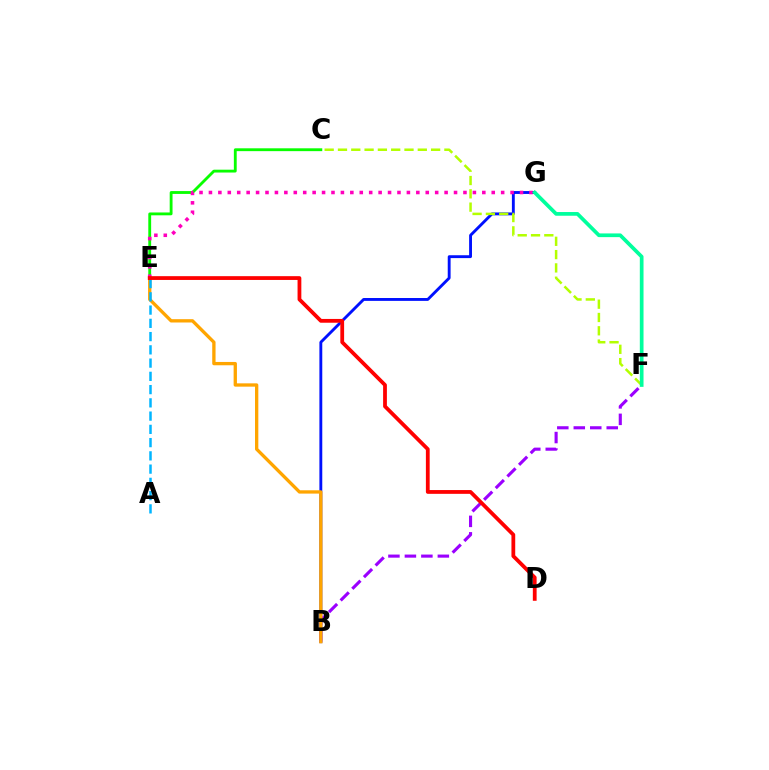{('B', 'G'): [{'color': '#0010ff', 'line_style': 'solid', 'thickness': 2.06}], ('B', 'F'): [{'color': '#9b00ff', 'line_style': 'dashed', 'thickness': 2.24}], ('C', 'E'): [{'color': '#08ff00', 'line_style': 'solid', 'thickness': 2.05}], ('B', 'E'): [{'color': '#ffa500', 'line_style': 'solid', 'thickness': 2.39}], ('E', 'G'): [{'color': '#ff00bd', 'line_style': 'dotted', 'thickness': 2.56}], ('C', 'F'): [{'color': '#b3ff00', 'line_style': 'dashed', 'thickness': 1.81}], ('F', 'G'): [{'color': '#00ff9d', 'line_style': 'solid', 'thickness': 2.67}], ('A', 'E'): [{'color': '#00b5ff', 'line_style': 'dashed', 'thickness': 1.8}], ('D', 'E'): [{'color': '#ff0000', 'line_style': 'solid', 'thickness': 2.72}]}